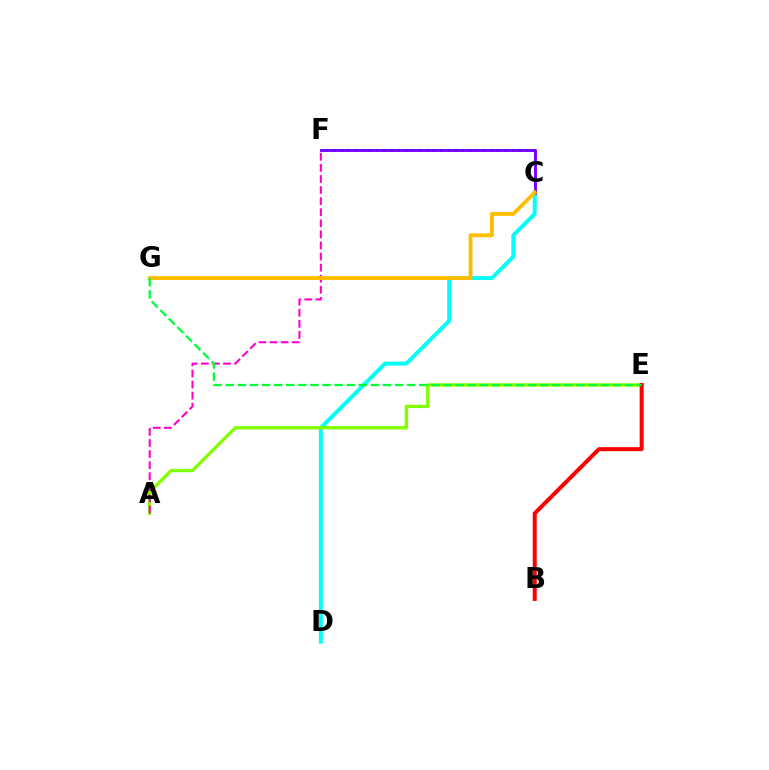{('C', 'D'): [{'color': '#00fff6', 'line_style': 'solid', 'thickness': 2.85}], ('C', 'F'): [{'color': '#004bff', 'line_style': 'dotted', 'thickness': 1.94}, {'color': '#7200ff', 'line_style': 'solid', 'thickness': 2.05}], ('A', 'E'): [{'color': '#84ff00', 'line_style': 'solid', 'thickness': 2.42}], ('A', 'F'): [{'color': '#ff00cf', 'line_style': 'dashed', 'thickness': 1.51}], ('B', 'E'): [{'color': '#ff0000', 'line_style': 'solid', 'thickness': 2.89}], ('C', 'G'): [{'color': '#ffbd00', 'line_style': 'solid', 'thickness': 2.75}], ('E', 'G'): [{'color': '#00ff39', 'line_style': 'dashed', 'thickness': 1.64}]}